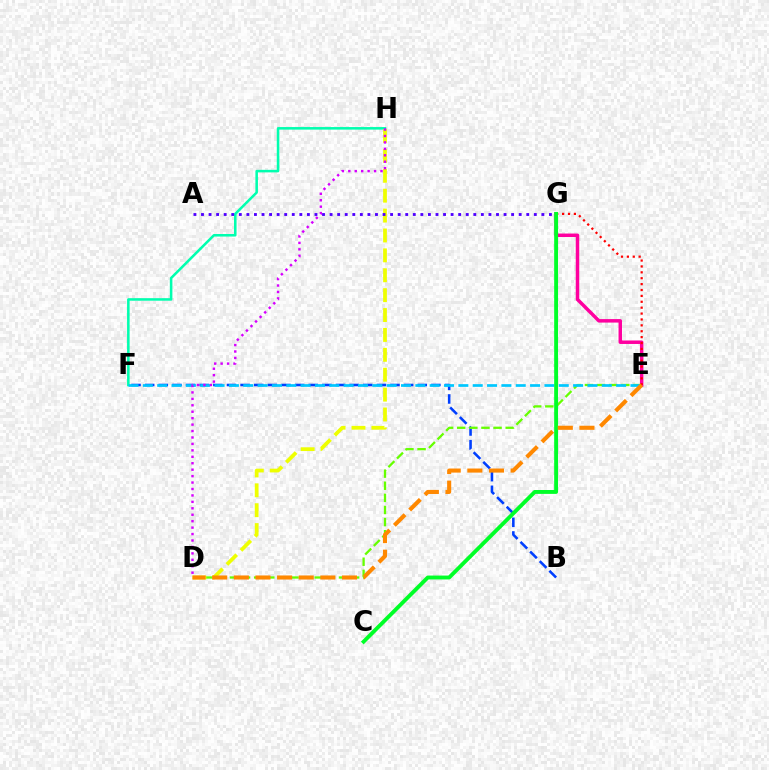{('B', 'F'): [{'color': '#003fff', 'line_style': 'dashed', 'thickness': 1.85}], ('F', 'H'): [{'color': '#00ffaf', 'line_style': 'solid', 'thickness': 1.84}], ('E', 'G'): [{'color': '#ff00a0', 'line_style': 'solid', 'thickness': 2.51}, {'color': '#ff0000', 'line_style': 'dotted', 'thickness': 1.6}], ('D', 'E'): [{'color': '#66ff00', 'line_style': 'dashed', 'thickness': 1.65}, {'color': '#ff8800', 'line_style': 'dashed', 'thickness': 2.94}], ('E', 'F'): [{'color': '#00c7ff', 'line_style': 'dashed', 'thickness': 1.95}], ('D', 'H'): [{'color': '#eeff00', 'line_style': 'dashed', 'thickness': 2.7}, {'color': '#d600ff', 'line_style': 'dotted', 'thickness': 1.75}], ('A', 'G'): [{'color': '#4f00ff', 'line_style': 'dotted', 'thickness': 2.06}], ('C', 'G'): [{'color': '#00ff27', 'line_style': 'solid', 'thickness': 2.79}]}